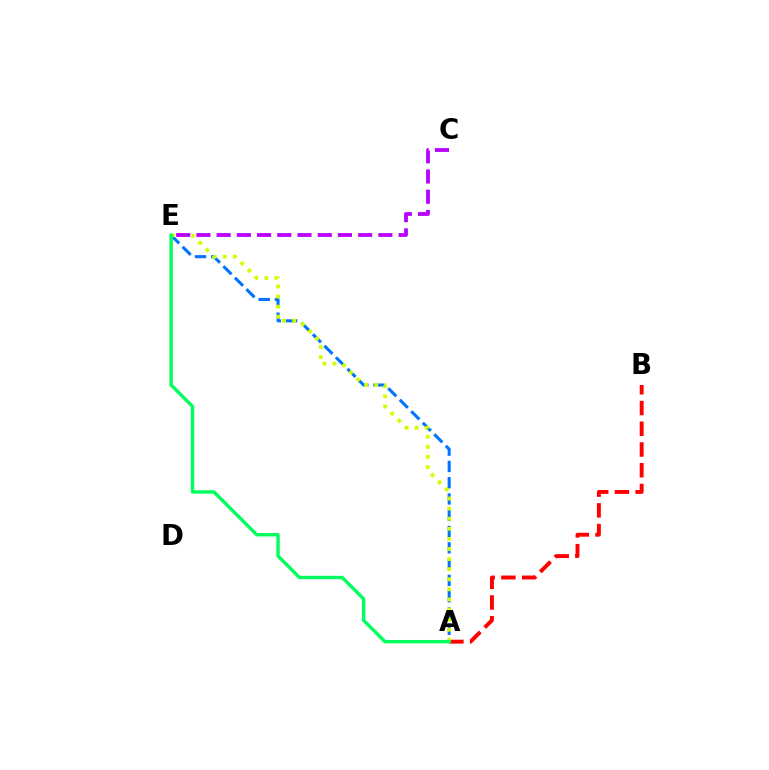{('A', 'B'): [{'color': '#ff0000', 'line_style': 'dashed', 'thickness': 2.82}], ('A', 'E'): [{'color': '#0074ff', 'line_style': 'dashed', 'thickness': 2.21}, {'color': '#d1ff00', 'line_style': 'dotted', 'thickness': 2.74}, {'color': '#00ff5c', 'line_style': 'solid', 'thickness': 2.44}], ('C', 'E'): [{'color': '#b900ff', 'line_style': 'dashed', 'thickness': 2.75}]}